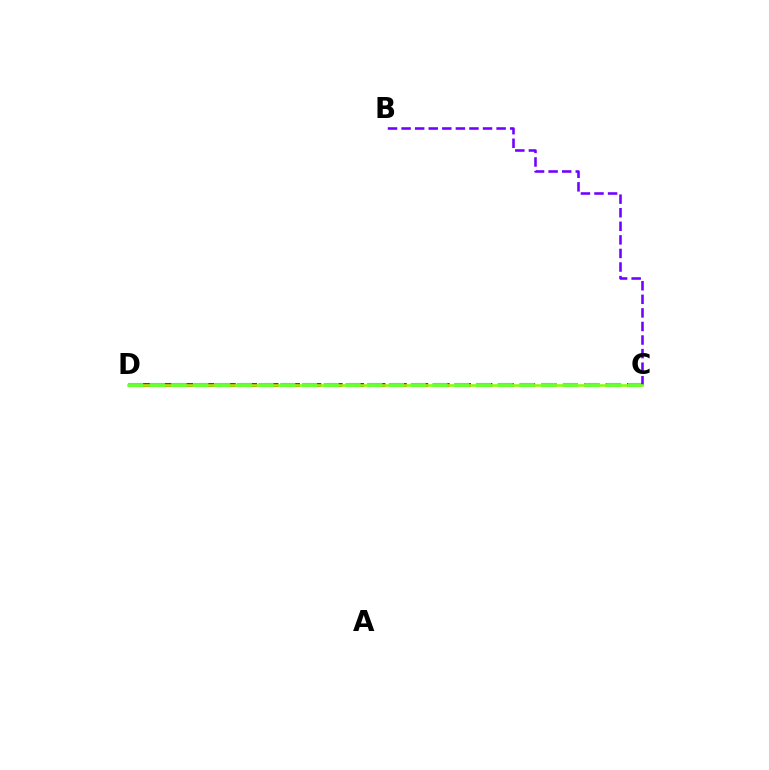{('C', 'D'): [{'color': '#ff0000', 'line_style': 'dashed', 'thickness': 2.9}, {'color': '#00fff6', 'line_style': 'dashed', 'thickness': 2.95}, {'color': '#84ff00', 'line_style': 'solid', 'thickness': 1.86}], ('B', 'C'): [{'color': '#7200ff', 'line_style': 'dashed', 'thickness': 1.84}]}